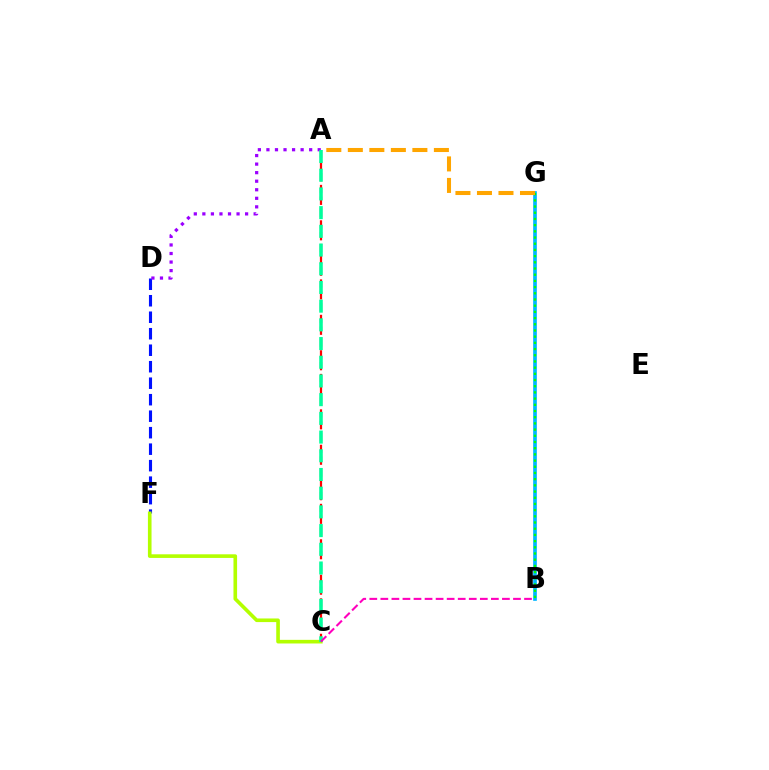{('D', 'F'): [{'color': '#0010ff', 'line_style': 'dashed', 'thickness': 2.24}], ('A', 'D'): [{'color': '#9b00ff', 'line_style': 'dotted', 'thickness': 2.32}], ('A', 'C'): [{'color': '#ff0000', 'line_style': 'dashed', 'thickness': 1.6}, {'color': '#00ff9d', 'line_style': 'dashed', 'thickness': 2.54}], ('B', 'G'): [{'color': '#00b5ff', 'line_style': 'solid', 'thickness': 2.64}, {'color': '#08ff00', 'line_style': 'dotted', 'thickness': 1.68}], ('C', 'F'): [{'color': '#b3ff00', 'line_style': 'solid', 'thickness': 2.61}], ('A', 'G'): [{'color': '#ffa500', 'line_style': 'dashed', 'thickness': 2.92}], ('B', 'C'): [{'color': '#ff00bd', 'line_style': 'dashed', 'thickness': 1.5}]}